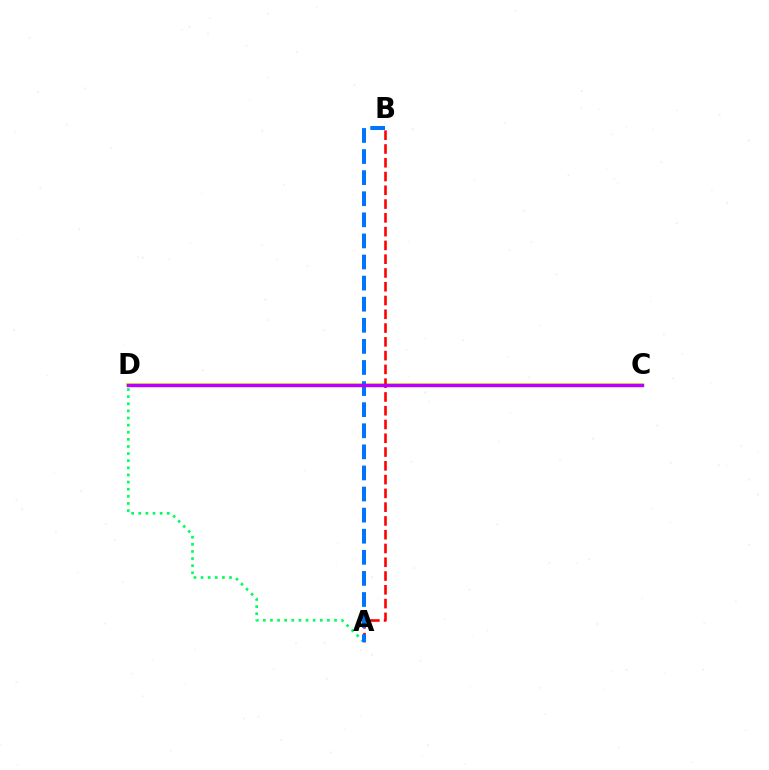{('C', 'D'): [{'color': '#d1ff00', 'line_style': 'solid', 'thickness': 2.71}, {'color': '#b900ff', 'line_style': 'solid', 'thickness': 2.46}], ('A', 'D'): [{'color': '#00ff5c', 'line_style': 'dotted', 'thickness': 1.93}], ('A', 'B'): [{'color': '#ff0000', 'line_style': 'dashed', 'thickness': 1.87}, {'color': '#0074ff', 'line_style': 'dashed', 'thickness': 2.87}]}